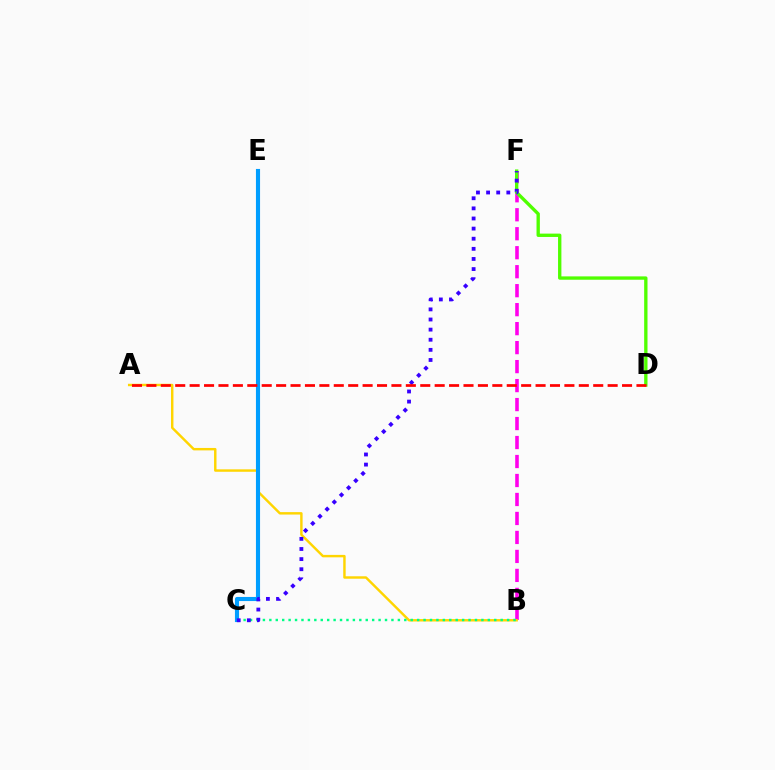{('B', 'F'): [{'color': '#ff00ed', 'line_style': 'dashed', 'thickness': 2.58}], ('D', 'F'): [{'color': '#4fff00', 'line_style': 'solid', 'thickness': 2.4}], ('A', 'B'): [{'color': '#ffd500', 'line_style': 'solid', 'thickness': 1.75}], ('B', 'C'): [{'color': '#00ff86', 'line_style': 'dotted', 'thickness': 1.75}], ('C', 'E'): [{'color': '#009eff', 'line_style': 'solid', 'thickness': 2.96}], ('C', 'F'): [{'color': '#3700ff', 'line_style': 'dotted', 'thickness': 2.75}], ('A', 'D'): [{'color': '#ff0000', 'line_style': 'dashed', 'thickness': 1.96}]}